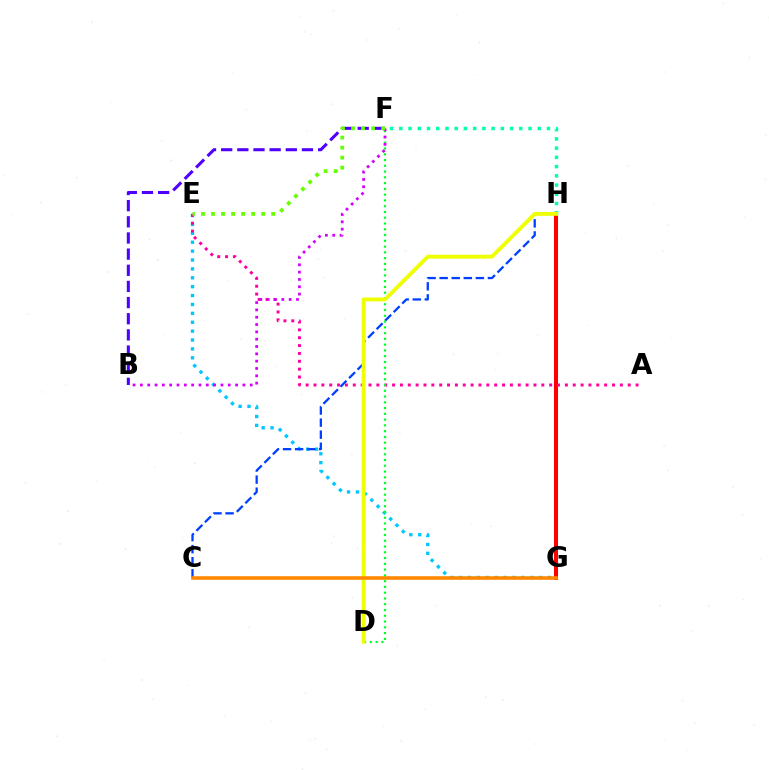{('F', 'H'): [{'color': '#00ffaf', 'line_style': 'dotted', 'thickness': 2.51}], ('E', 'G'): [{'color': '#00c7ff', 'line_style': 'dotted', 'thickness': 2.42}], ('C', 'H'): [{'color': '#003fff', 'line_style': 'dashed', 'thickness': 1.64}], ('G', 'H'): [{'color': '#ff0000', 'line_style': 'solid', 'thickness': 2.91}], ('B', 'F'): [{'color': '#4f00ff', 'line_style': 'dashed', 'thickness': 2.19}, {'color': '#d600ff', 'line_style': 'dotted', 'thickness': 1.99}], ('A', 'E'): [{'color': '#ff00a0', 'line_style': 'dotted', 'thickness': 2.13}], ('D', 'F'): [{'color': '#00ff27', 'line_style': 'dotted', 'thickness': 1.57}], ('D', 'H'): [{'color': '#eeff00', 'line_style': 'solid', 'thickness': 2.78}], ('C', 'G'): [{'color': '#ff8800', 'line_style': 'solid', 'thickness': 2.59}], ('E', 'F'): [{'color': '#66ff00', 'line_style': 'dotted', 'thickness': 2.72}]}